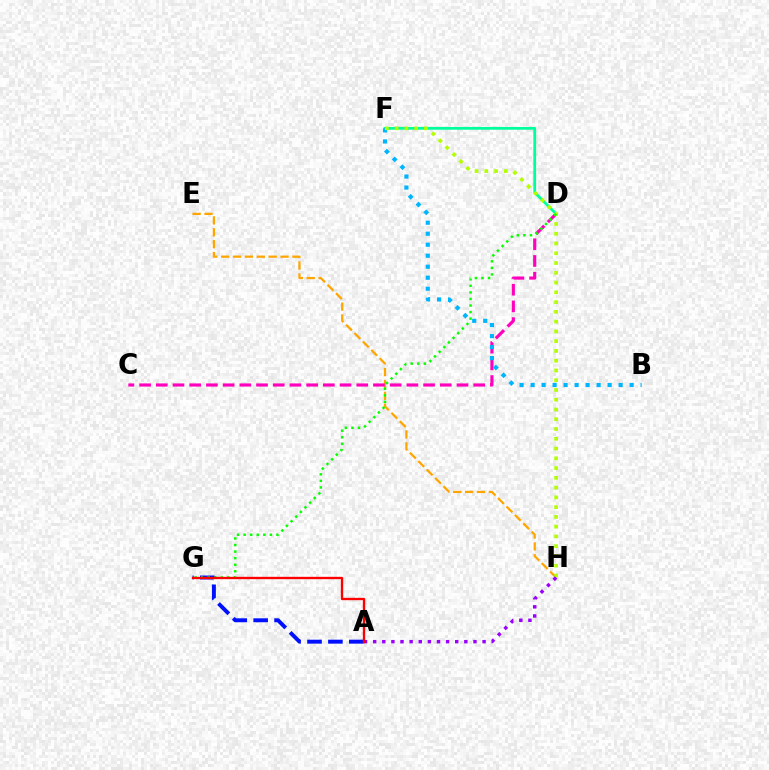{('E', 'H'): [{'color': '#ffa500', 'line_style': 'dashed', 'thickness': 1.61}], ('C', 'D'): [{'color': '#ff00bd', 'line_style': 'dashed', 'thickness': 2.27}], ('A', 'G'): [{'color': '#0010ff', 'line_style': 'dashed', 'thickness': 2.84}, {'color': '#ff0000', 'line_style': 'solid', 'thickness': 1.69}], ('D', 'F'): [{'color': '#00ff9d', 'line_style': 'solid', 'thickness': 2.0}], ('B', 'F'): [{'color': '#00b5ff', 'line_style': 'dotted', 'thickness': 2.99}], ('F', 'H'): [{'color': '#b3ff00', 'line_style': 'dotted', 'thickness': 2.65}], ('A', 'H'): [{'color': '#9b00ff', 'line_style': 'dotted', 'thickness': 2.48}], ('D', 'G'): [{'color': '#08ff00', 'line_style': 'dotted', 'thickness': 1.78}]}